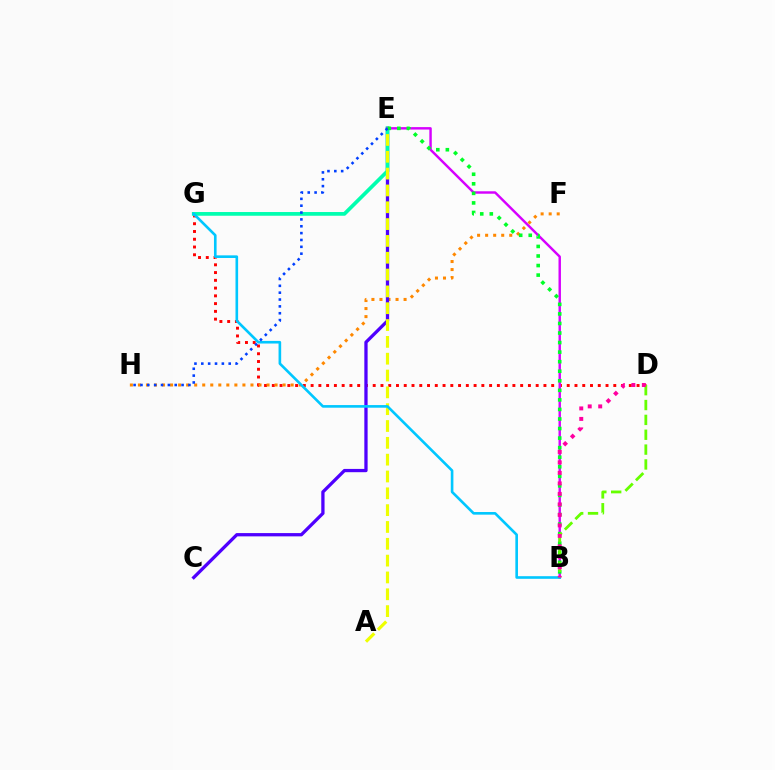{('D', 'G'): [{'color': '#ff0000', 'line_style': 'dotted', 'thickness': 2.11}], ('F', 'H'): [{'color': '#ff8800', 'line_style': 'dotted', 'thickness': 2.18}], ('C', 'E'): [{'color': '#4f00ff', 'line_style': 'solid', 'thickness': 2.36}], ('E', 'G'): [{'color': '#00ffaf', 'line_style': 'solid', 'thickness': 2.67}], ('A', 'E'): [{'color': '#eeff00', 'line_style': 'dashed', 'thickness': 2.29}], ('B', 'E'): [{'color': '#d600ff', 'line_style': 'solid', 'thickness': 1.76}, {'color': '#00ff27', 'line_style': 'dotted', 'thickness': 2.6}], ('B', 'G'): [{'color': '#00c7ff', 'line_style': 'solid', 'thickness': 1.89}], ('B', 'D'): [{'color': '#66ff00', 'line_style': 'dashed', 'thickness': 2.02}, {'color': '#ff00a0', 'line_style': 'dotted', 'thickness': 2.85}], ('E', 'H'): [{'color': '#003fff', 'line_style': 'dotted', 'thickness': 1.86}]}